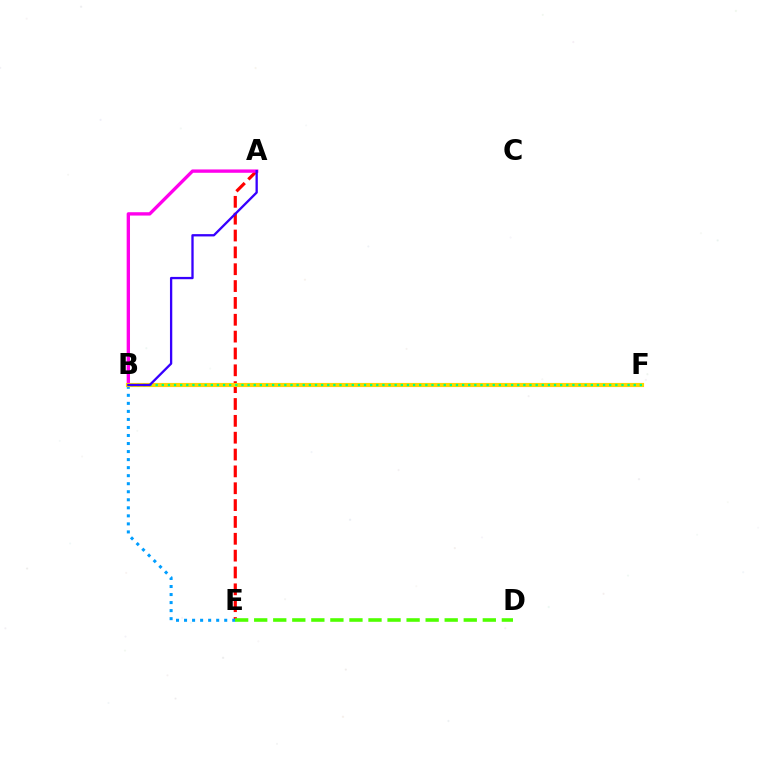{('A', 'E'): [{'color': '#ff0000', 'line_style': 'dashed', 'thickness': 2.29}], ('A', 'B'): [{'color': '#ff00ed', 'line_style': 'solid', 'thickness': 2.41}, {'color': '#3700ff', 'line_style': 'solid', 'thickness': 1.66}], ('B', 'E'): [{'color': '#009eff', 'line_style': 'dotted', 'thickness': 2.18}], ('B', 'F'): [{'color': '#ffd500', 'line_style': 'solid', 'thickness': 2.98}, {'color': '#00ff86', 'line_style': 'dotted', 'thickness': 1.67}], ('D', 'E'): [{'color': '#4fff00', 'line_style': 'dashed', 'thickness': 2.59}]}